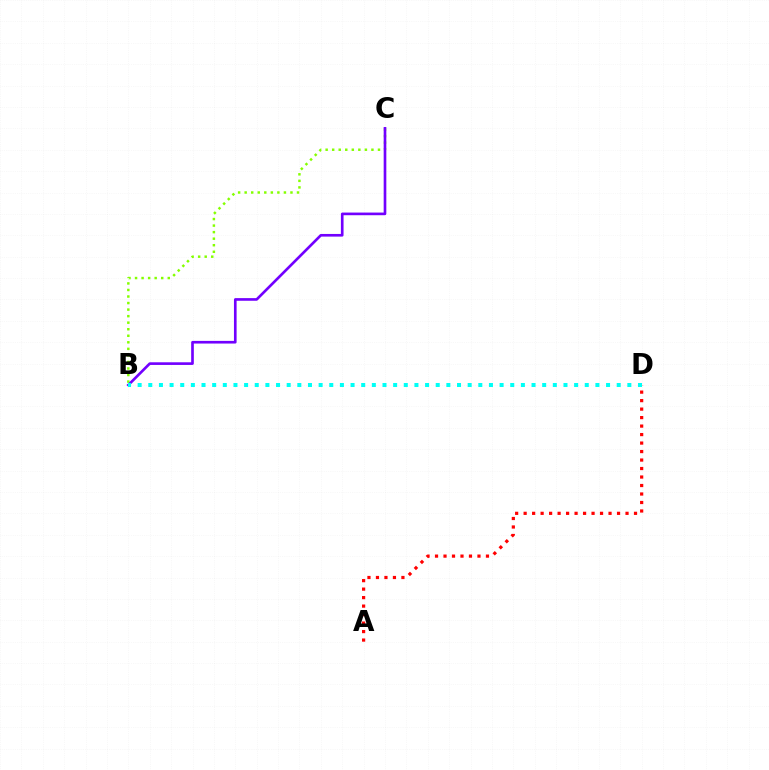{('B', 'C'): [{'color': '#84ff00', 'line_style': 'dotted', 'thickness': 1.78}, {'color': '#7200ff', 'line_style': 'solid', 'thickness': 1.91}], ('A', 'D'): [{'color': '#ff0000', 'line_style': 'dotted', 'thickness': 2.31}], ('B', 'D'): [{'color': '#00fff6', 'line_style': 'dotted', 'thickness': 2.89}]}